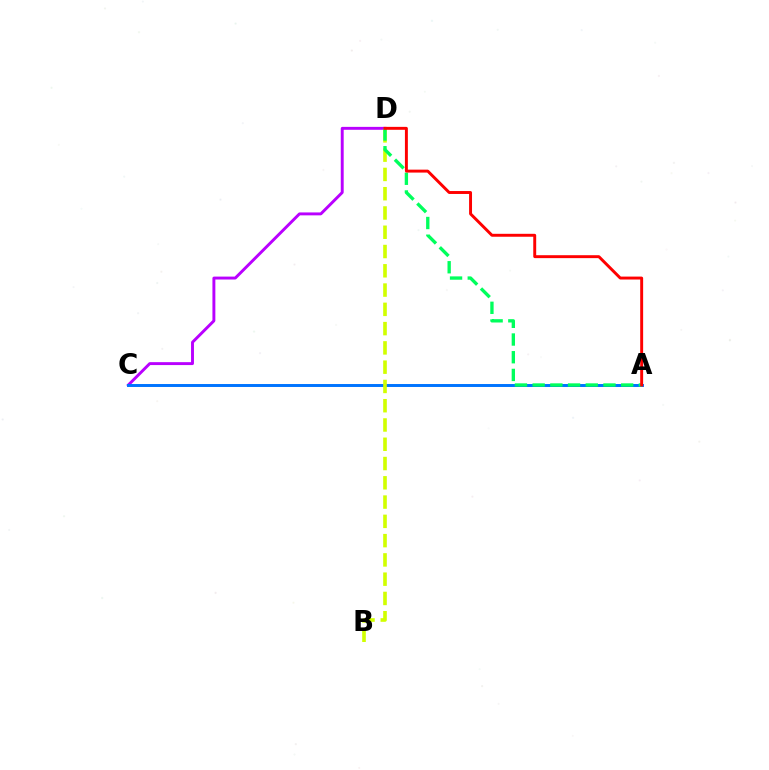{('C', 'D'): [{'color': '#b900ff', 'line_style': 'solid', 'thickness': 2.1}], ('A', 'C'): [{'color': '#0074ff', 'line_style': 'solid', 'thickness': 2.12}], ('B', 'D'): [{'color': '#d1ff00', 'line_style': 'dashed', 'thickness': 2.62}], ('A', 'D'): [{'color': '#00ff5c', 'line_style': 'dashed', 'thickness': 2.4}, {'color': '#ff0000', 'line_style': 'solid', 'thickness': 2.11}]}